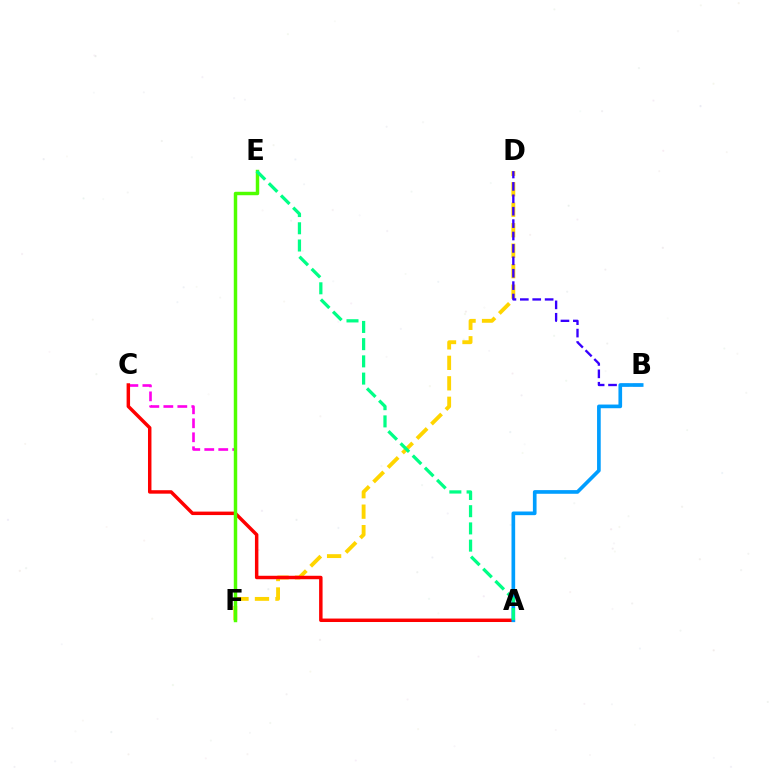{('D', 'F'): [{'color': '#ffd500', 'line_style': 'dashed', 'thickness': 2.78}], ('B', 'D'): [{'color': '#3700ff', 'line_style': 'dashed', 'thickness': 1.68}], ('C', 'F'): [{'color': '#ff00ed', 'line_style': 'dashed', 'thickness': 1.9}], ('A', 'C'): [{'color': '#ff0000', 'line_style': 'solid', 'thickness': 2.49}], ('E', 'F'): [{'color': '#4fff00', 'line_style': 'solid', 'thickness': 2.48}], ('A', 'B'): [{'color': '#009eff', 'line_style': 'solid', 'thickness': 2.64}], ('A', 'E'): [{'color': '#00ff86', 'line_style': 'dashed', 'thickness': 2.34}]}